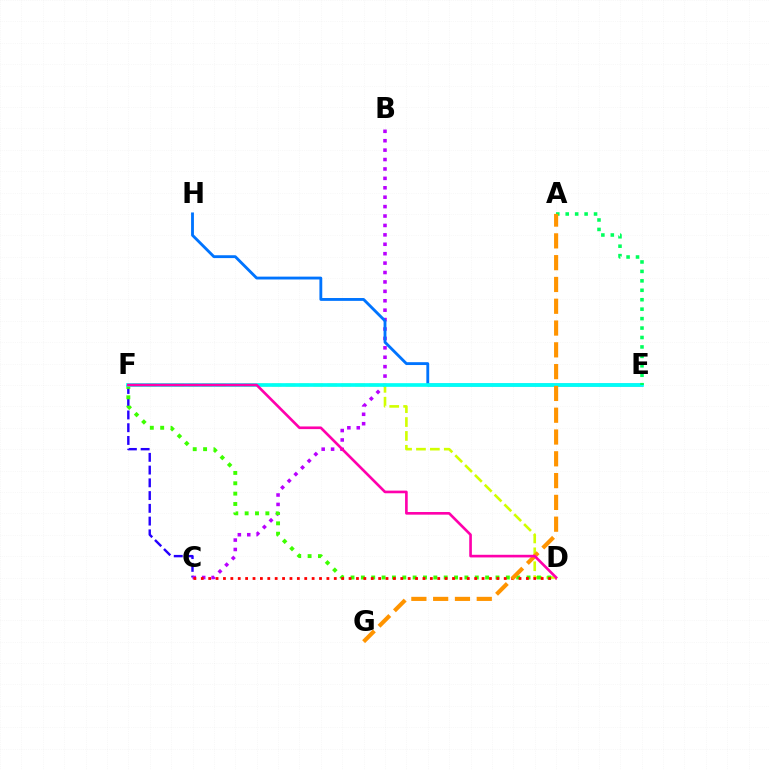{('C', 'F'): [{'color': '#2500ff', 'line_style': 'dashed', 'thickness': 1.73}], ('B', 'C'): [{'color': '#b900ff', 'line_style': 'dotted', 'thickness': 2.56}], ('D', 'F'): [{'color': '#d1ff00', 'line_style': 'dashed', 'thickness': 1.89}, {'color': '#3dff00', 'line_style': 'dotted', 'thickness': 2.81}, {'color': '#ff00ac', 'line_style': 'solid', 'thickness': 1.91}], ('E', 'H'): [{'color': '#0074ff', 'line_style': 'solid', 'thickness': 2.05}], ('E', 'F'): [{'color': '#00fff6', 'line_style': 'solid', 'thickness': 2.64}], ('A', 'E'): [{'color': '#00ff5c', 'line_style': 'dotted', 'thickness': 2.57}], ('C', 'D'): [{'color': '#ff0000', 'line_style': 'dotted', 'thickness': 2.01}], ('A', 'G'): [{'color': '#ff9400', 'line_style': 'dashed', 'thickness': 2.96}]}